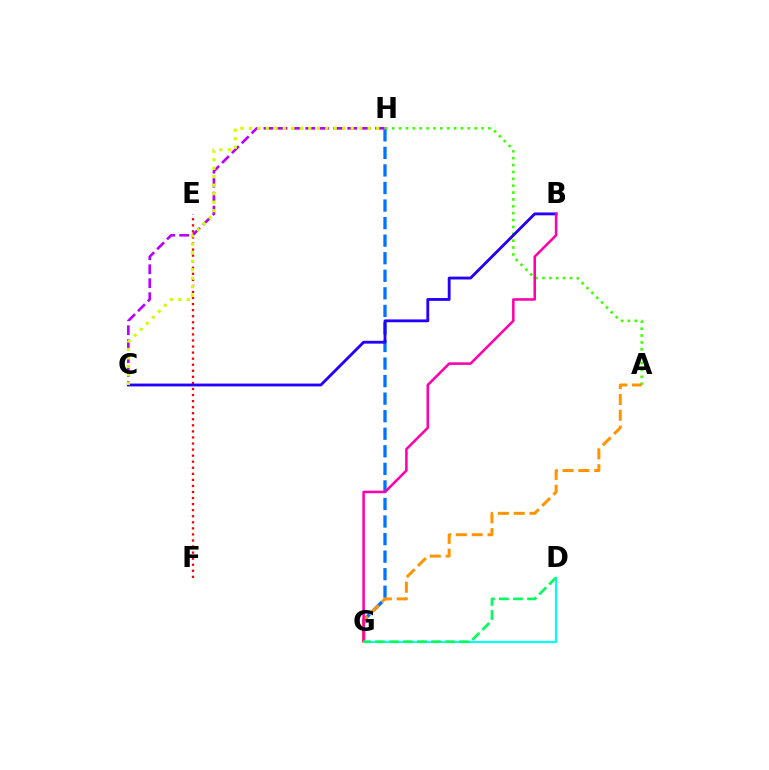{('E', 'F'): [{'color': '#ff0000', 'line_style': 'dotted', 'thickness': 1.65}], ('A', 'H'): [{'color': '#3dff00', 'line_style': 'dotted', 'thickness': 1.87}], ('C', 'H'): [{'color': '#b900ff', 'line_style': 'dashed', 'thickness': 1.9}, {'color': '#d1ff00', 'line_style': 'dotted', 'thickness': 2.31}], ('G', 'H'): [{'color': '#0074ff', 'line_style': 'dashed', 'thickness': 2.38}], ('A', 'G'): [{'color': '#ff9400', 'line_style': 'dashed', 'thickness': 2.15}], ('B', 'C'): [{'color': '#2500ff', 'line_style': 'solid', 'thickness': 2.05}], ('B', 'G'): [{'color': '#ff00ac', 'line_style': 'solid', 'thickness': 1.83}], ('D', 'G'): [{'color': '#00fff6', 'line_style': 'solid', 'thickness': 1.58}, {'color': '#00ff5c', 'line_style': 'dashed', 'thickness': 1.91}]}